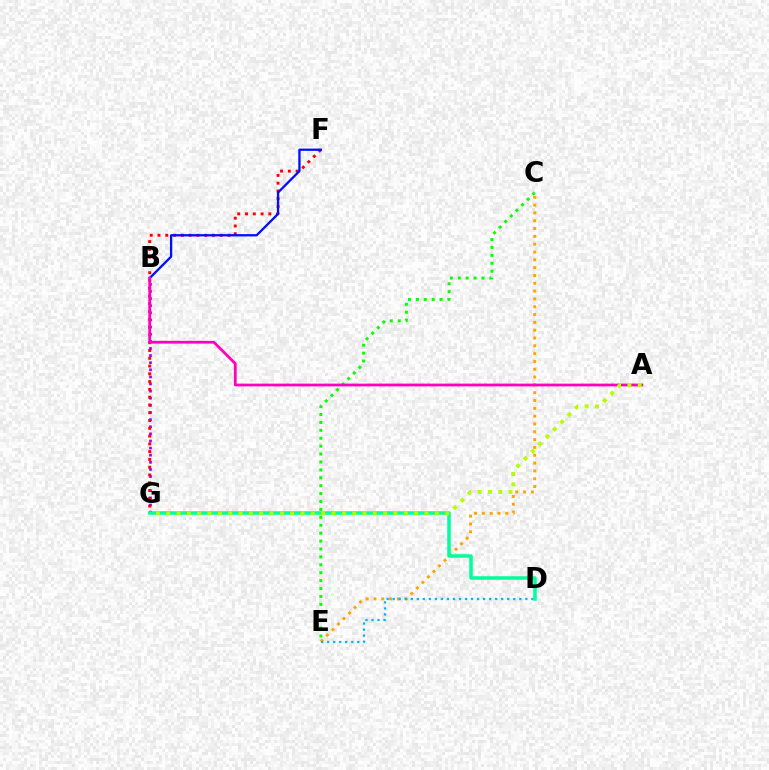{('B', 'G'): [{'color': '#9b00ff', 'line_style': 'dotted', 'thickness': 1.93}], ('C', 'E'): [{'color': '#ffa500', 'line_style': 'dotted', 'thickness': 2.12}, {'color': '#08ff00', 'line_style': 'dotted', 'thickness': 2.15}], ('F', 'G'): [{'color': '#ff0000', 'line_style': 'dotted', 'thickness': 2.11}], ('B', 'F'): [{'color': '#0010ff', 'line_style': 'solid', 'thickness': 1.66}], ('D', 'E'): [{'color': '#00b5ff', 'line_style': 'dotted', 'thickness': 1.64}], ('D', 'G'): [{'color': '#00ff9d', 'line_style': 'solid', 'thickness': 2.53}], ('A', 'B'): [{'color': '#ff00bd', 'line_style': 'solid', 'thickness': 1.99}], ('A', 'G'): [{'color': '#b3ff00', 'line_style': 'dotted', 'thickness': 2.81}]}